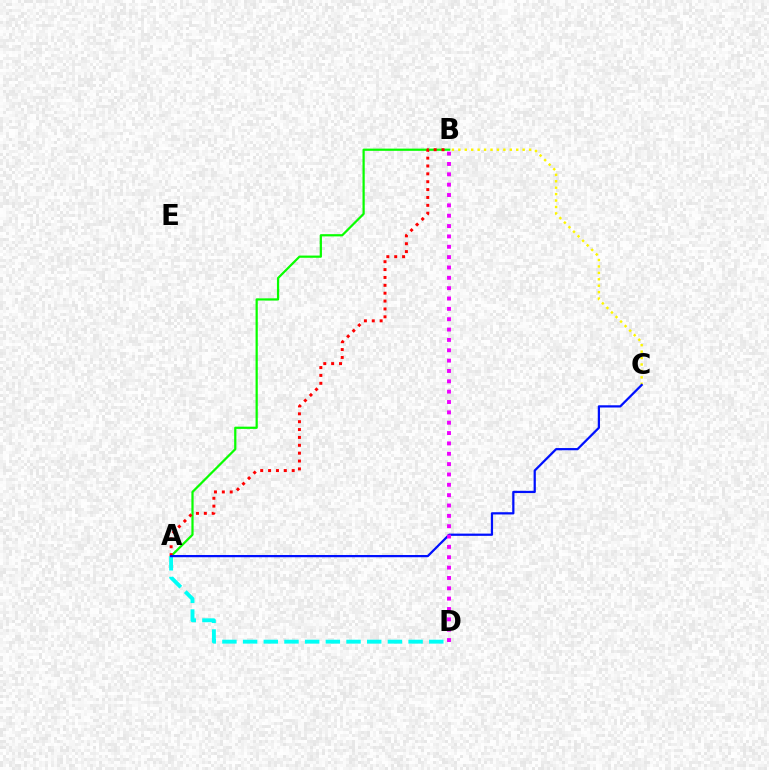{('A', 'B'): [{'color': '#08ff00', 'line_style': 'solid', 'thickness': 1.6}, {'color': '#ff0000', 'line_style': 'dotted', 'thickness': 2.14}], ('A', 'D'): [{'color': '#00fff6', 'line_style': 'dashed', 'thickness': 2.81}], ('B', 'C'): [{'color': '#fcf500', 'line_style': 'dotted', 'thickness': 1.75}], ('A', 'C'): [{'color': '#0010ff', 'line_style': 'solid', 'thickness': 1.61}], ('B', 'D'): [{'color': '#ee00ff', 'line_style': 'dotted', 'thickness': 2.81}]}